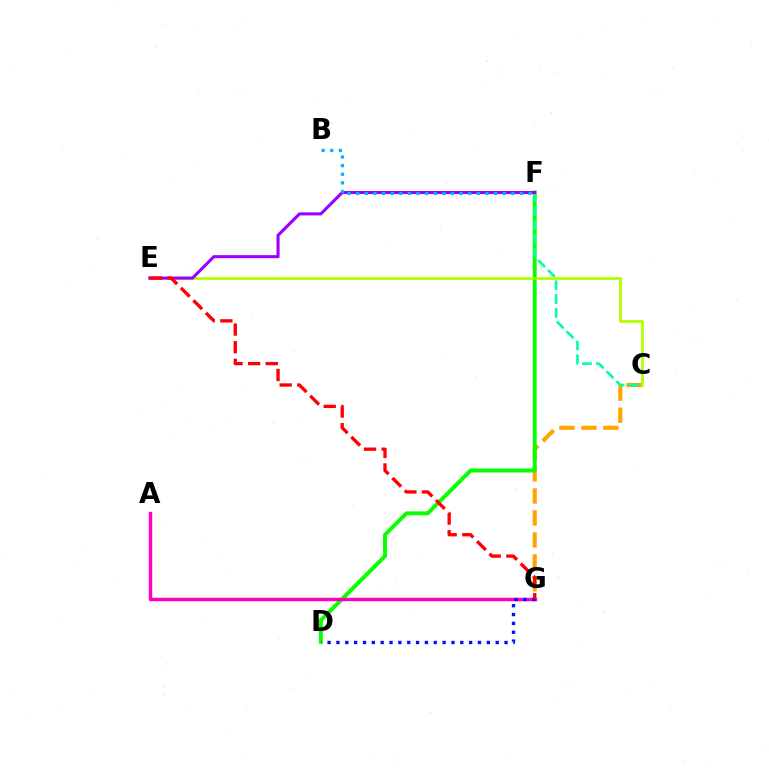{('C', 'G'): [{'color': '#ffa500', 'line_style': 'dashed', 'thickness': 2.98}], ('D', 'F'): [{'color': '#08ff00', 'line_style': 'solid', 'thickness': 2.82}], ('C', 'F'): [{'color': '#00ff9d', 'line_style': 'dashed', 'thickness': 1.88}], ('C', 'E'): [{'color': '#b3ff00', 'line_style': 'solid', 'thickness': 2.03}], ('E', 'F'): [{'color': '#9b00ff', 'line_style': 'solid', 'thickness': 2.2}], ('A', 'G'): [{'color': '#ff00bd', 'line_style': 'solid', 'thickness': 2.48}], ('B', 'F'): [{'color': '#00b5ff', 'line_style': 'dotted', 'thickness': 2.34}], ('D', 'G'): [{'color': '#0010ff', 'line_style': 'dotted', 'thickness': 2.4}], ('E', 'G'): [{'color': '#ff0000', 'line_style': 'dashed', 'thickness': 2.4}]}